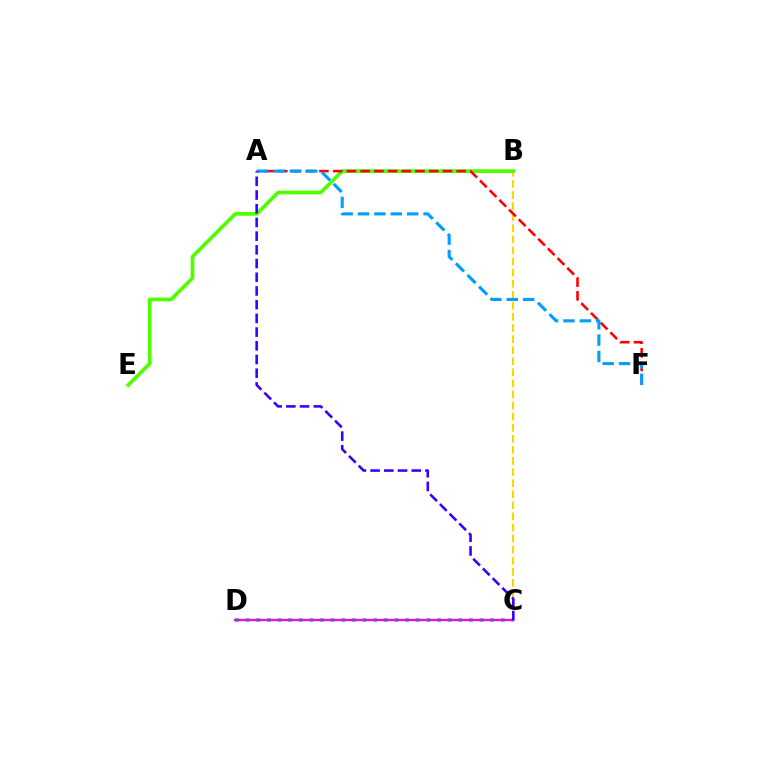{('B', 'C'): [{'color': '#ffd500', 'line_style': 'dashed', 'thickness': 1.51}], ('C', 'D'): [{'color': '#00ff86', 'line_style': 'dotted', 'thickness': 2.89}, {'color': '#ff00ed', 'line_style': 'solid', 'thickness': 1.66}], ('B', 'E'): [{'color': '#4fff00', 'line_style': 'solid', 'thickness': 2.66}], ('A', 'F'): [{'color': '#ff0000', 'line_style': 'dashed', 'thickness': 1.86}, {'color': '#009eff', 'line_style': 'dashed', 'thickness': 2.23}], ('A', 'C'): [{'color': '#3700ff', 'line_style': 'dashed', 'thickness': 1.86}]}